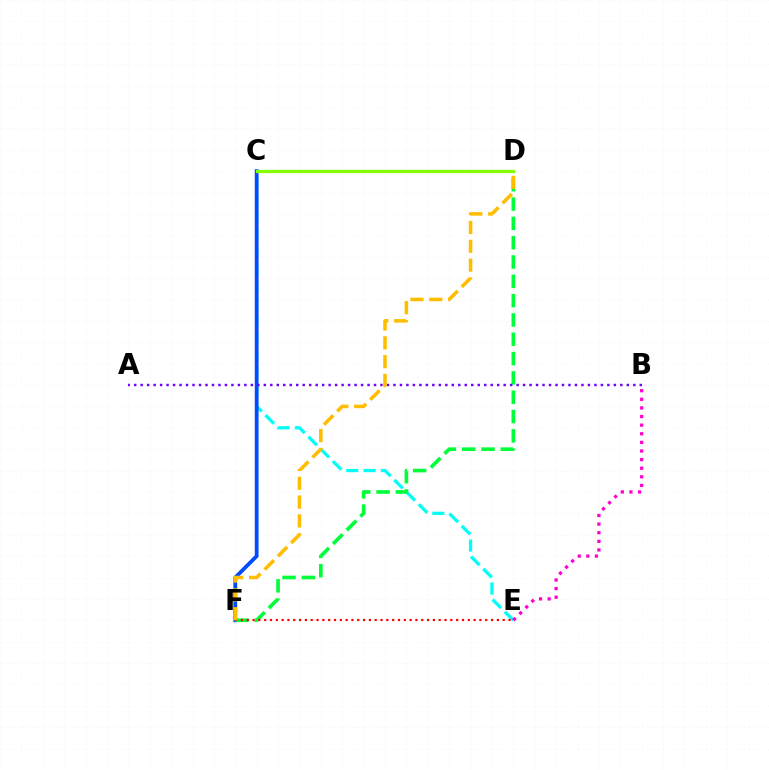{('C', 'E'): [{'color': '#00fff6', 'line_style': 'dashed', 'thickness': 2.35}], ('C', 'F'): [{'color': '#004bff', 'line_style': 'solid', 'thickness': 2.73}], ('D', 'F'): [{'color': '#00ff39', 'line_style': 'dashed', 'thickness': 2.62}, {'color': '#ffbd00', 'line_style': 'dashed', 'thickness': 2.56}], ('E', 'F'): [{'color': '#ff0000', 'line_style': 'dotted', 'thickness': 1.58}], ('A', 'B'): [{'color': '#7200ff', 'line_style': 'dotted', 'thickness': 1.76}], ('B', 'E'): [{'color': '#ff00cf', 'line_style': 'dotted', 'thickness': 2.34}], ('C', 'D'): [{'color': '#84ff00', 'line_style': 'solid', 'thickness': 2.31}]}